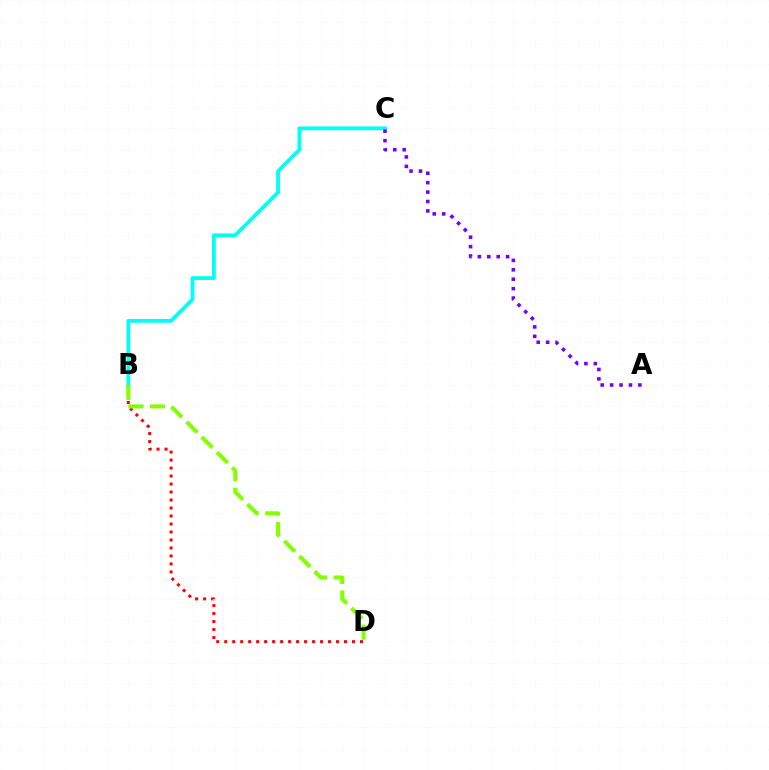{('B', 'D'): [{'color': '#ff0000', 'line_style': 'dotted', 'thickness': 2.17}, {'color': '#84ff00', 'line_style': 'dashed', 'thickness': 2.92}], ('B', 'C'): [{'color': '#00fff6', 'line_style': 'solid', 'thickness': 2.72}], ('A', 'C'): [{'color': '#7200ff', 'line_style': 'dotted', 'thickness': 2.56}]}